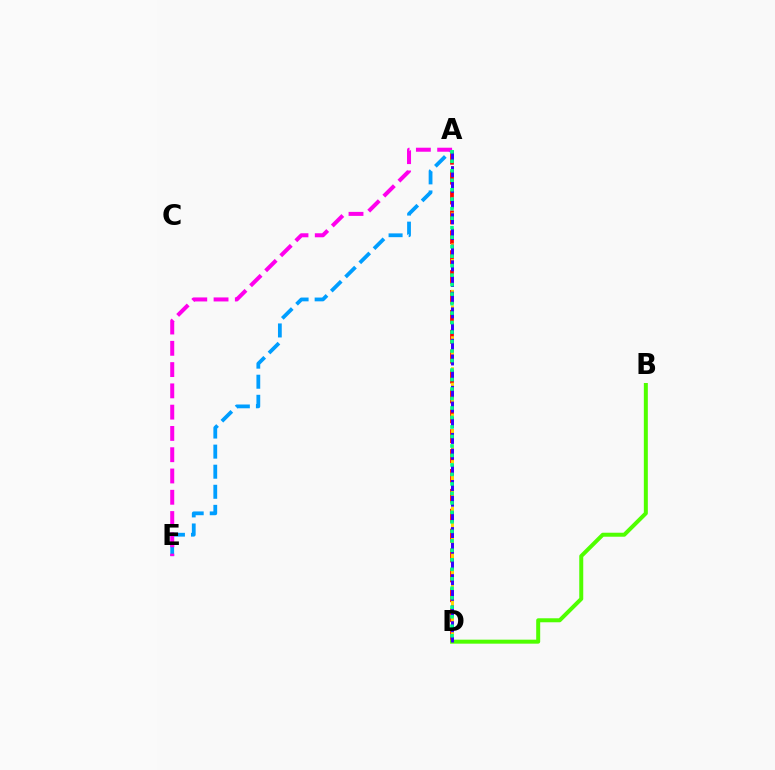{('A', 'D'): [{'color': '#ff0000', 'line_style': 'dashed', 'thickness': 2.7}, {'color': '#ffd500', 'line_style': 'dashed', 'thickness': 2.1}, {'color': '#3700ff', 'line_style': 'dashed', 'thickness': 2.13}, {'color': '#00ff86', 'line_style': 'dotted', 'thickness': 2.58}], ('B', 'D'): [{'color': '#4fff00', 'line_style': 'solid', 'thickness': 2.87}], ('A', 'E'): [{'color': '#009eff', 'line_style': 'dashed', 'thickness': 2.73}, {'color': '#ff00ed', 'line_style': 'dashed', 'thickness': 2.89}]}